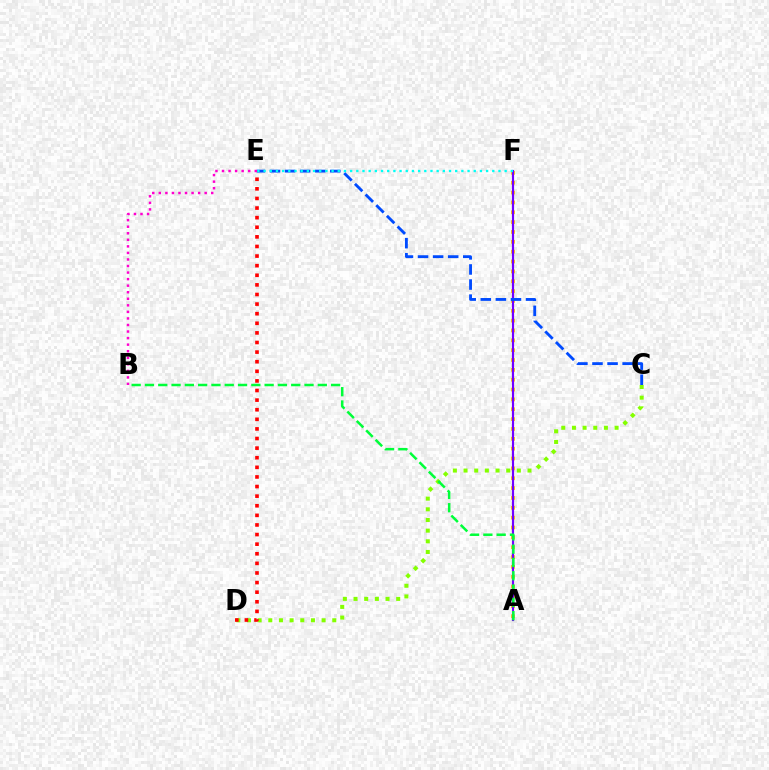{('A', 'F'): [{'color': '#ffbd00', 'line_style': 'dotted', 'thickness': 2.68}, {'color': '#7200ff', 'line_style': 'solid', 'thickness': 1.56}], ('C', 'D'): [{'color': '#84ff00', 'line_style': 'dotted', 'thickness': 2.9}], ('C', 'E'): [{'color': '#004bff', 'line_style': 'dashed', 'thickness': 2.05}], ('D', 'E'): [{'color': '#ff0000', 'line_style': 'dotted', 'thickness': 2.61}], ('A', 'B'): [{'color': '#00ff39', 'line_style': 'dashed', 'thickness': 1.81}], ('B', 'E'): [{'color': '#ff00cf', 'line_style': 'dotted', 'thickness': 1.78}], ('E', 'F'): [{'color': '#00fff6', 'line_style': 'dotted', 'thickness': 1.68}]}